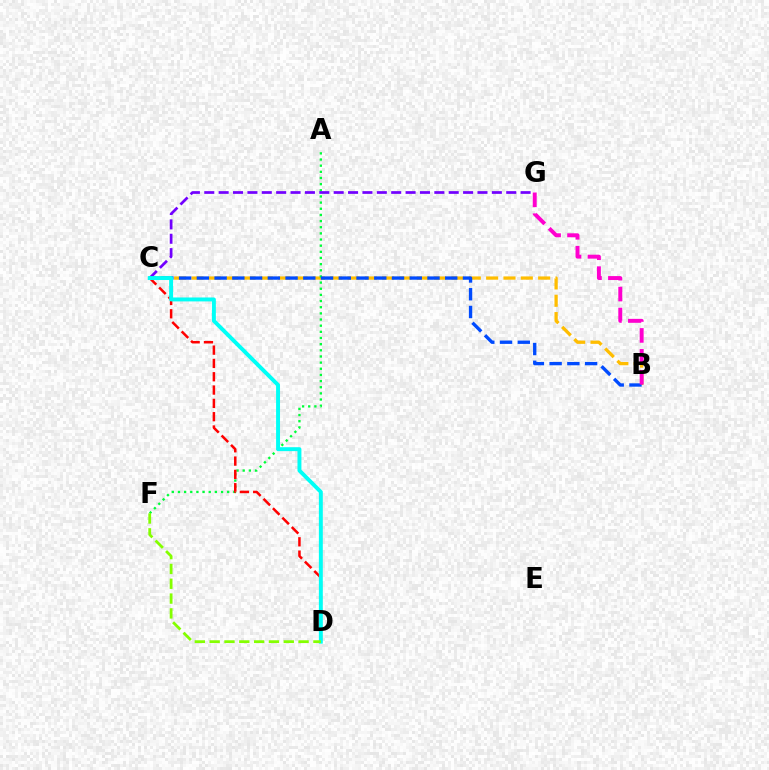{('B', 'C'): [{'color': '#ffbd00', 'line_style': 'dashed', 'thickness': 2.35}, {'color': '#004bff', 'line_style': 'dashed', 'thickness': 2.41}], ('A', 'F'): [{'color': '#00ff39', 'line_style': 'dotted', 'thickness': 1.67}], ('C', 'D'): [{'color': '#ff0000', 'line_style': 'dashed', 'thickness': 1.81}, {'color': '#00fff6', 'line_style': 'solid', 'thickness': 2.83}], ('C', 'G'): [{'color': '#7200ff', 'line_style': 'dashed', 'thickness': 1.95}], ('B', 'G'): [{'color': '#ff00cf', 'line_style': 'dashed', 'thickness': 2.84}], ('D', 'F'): [{'color': '#84ff00', 'line_style': 'dashed', 'thickness': 2.01}]}